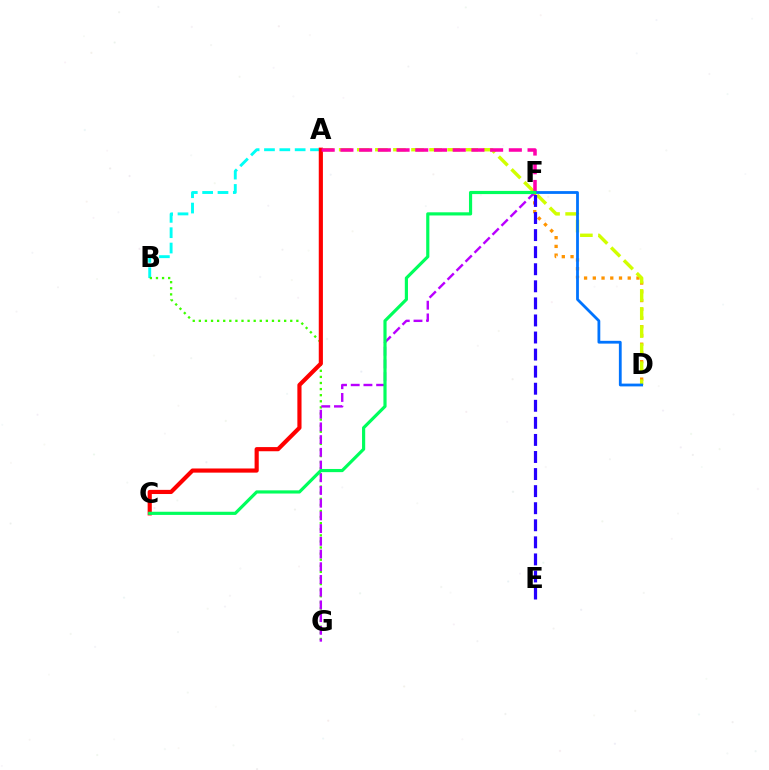{('A', 'B'): [{'color': '#00fff6', 'line_style': 'dashed', 'thickness': 2.08}], ('D', 'F'): [{'color': '#ff9400', 'line_style': 'dotted', 'thickness': 2.37}, {'color': '#0074ff', 'line_style': 'solid', 'thickness': 2.01}], ('B', 'G'): [{'color': '#3dff00', 'line_style': 'dotted', 'thickness': 1.66}], ('A', 'D'): [{'color': '#d1ff00', 'line_style': 'dashed', 'thickness': 2.45}], ('A', 'C'): [{'color': '#ff0000', 'line_style': 'solid', 'thickness': 2.99}], ('F', 'G'): [{'color': '#b900ff', 'line_style': 'dashed', 'thickness': 1.73}], ('A', 'F'): [{'color': '#ff00ac', 'line_style': 'dashed', 'thickness': 2.54}], ('E', 'F'): [{'color': '#2500ff', 'line_style': 'dashed', 'thickness': 2.32}], ('C', 'F'): [{'color': '#00ff5c', 'line_style': 'solid', 'thickness': 2.28}]}